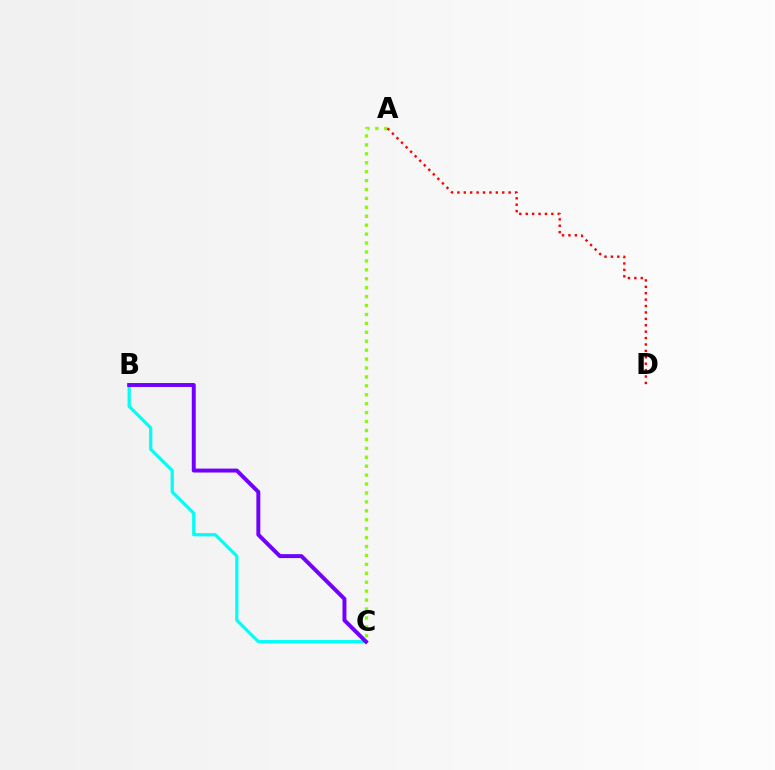{('B', 'C'): [{'color': '#00fff6', 'line_style': 'solid', 'thickness': 2.33}, {'color': '#7200ff', 'line_style': 'solid', 'thickness': 2.84}], ('A', 'C'): [{'color': '#84ff00', 'line_style': 'dotted', 'thickness': 2.42}], ('A', 'D'): [{'color': '#ff0000', 'line_style': 'dotted', 'thickness': 1.74}]}